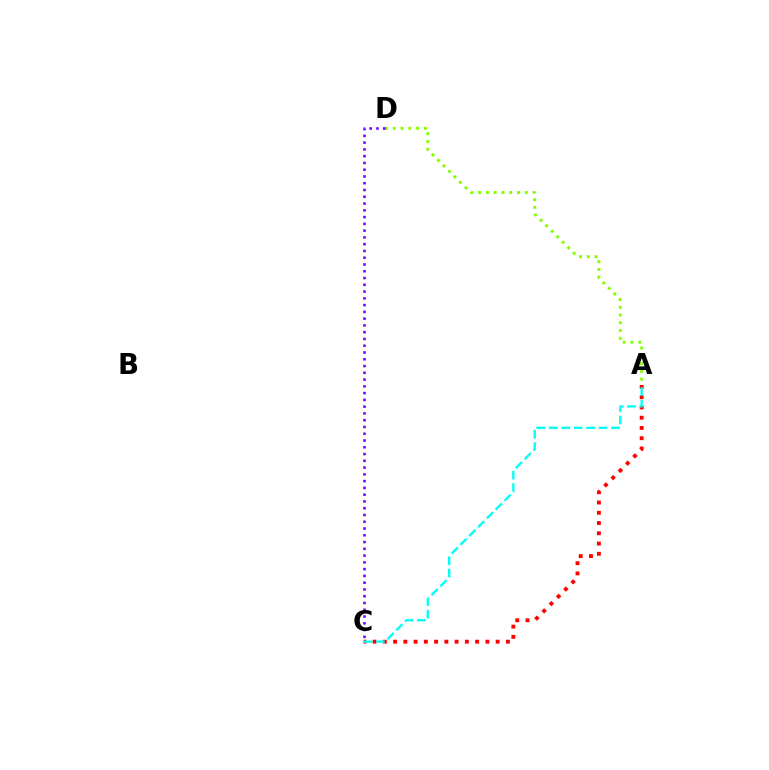{('A', 'C'): [{'color': '#ff0000', 'line_style': 'dotted', 'thickness': 2.79}, {'color': '#00fff6', 'line_style': 'dashed', 'thickness': 1.69}], ('A', 'D'): [{'color': '#84ff00', 'line_style': 'dotted', 'thickness': 2.11}], ('C', 'D'): [{'color': '#7200ff', 'line_style': 'dotted', 'thickness': 1.84}]}